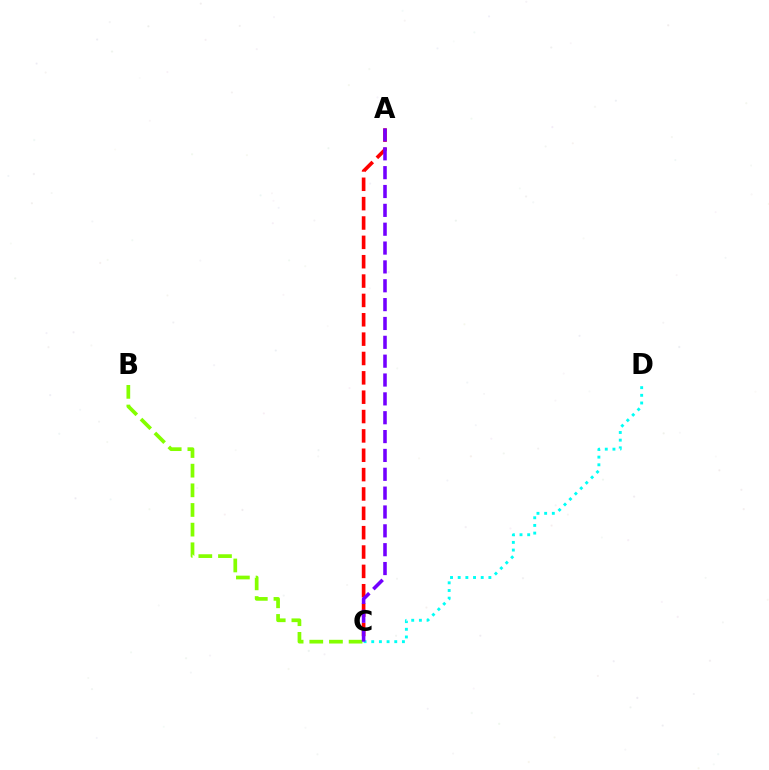{('A', 'C'): [{'color': '#ff0000', 'line_style': 'dashed', 'thickness': 2.63}, {'color': '#7200ff', 'line_style': 'dashed', 'thickness': 2.56}], ('B', 'C'): [{'color': '#84ff00', 'line_style': 'dashed', 'thickness': 2.67}], ('C', 'D'): [{'color': '#00fff6', 'line_style': 'dotted', 'thickness': 2.08}]}